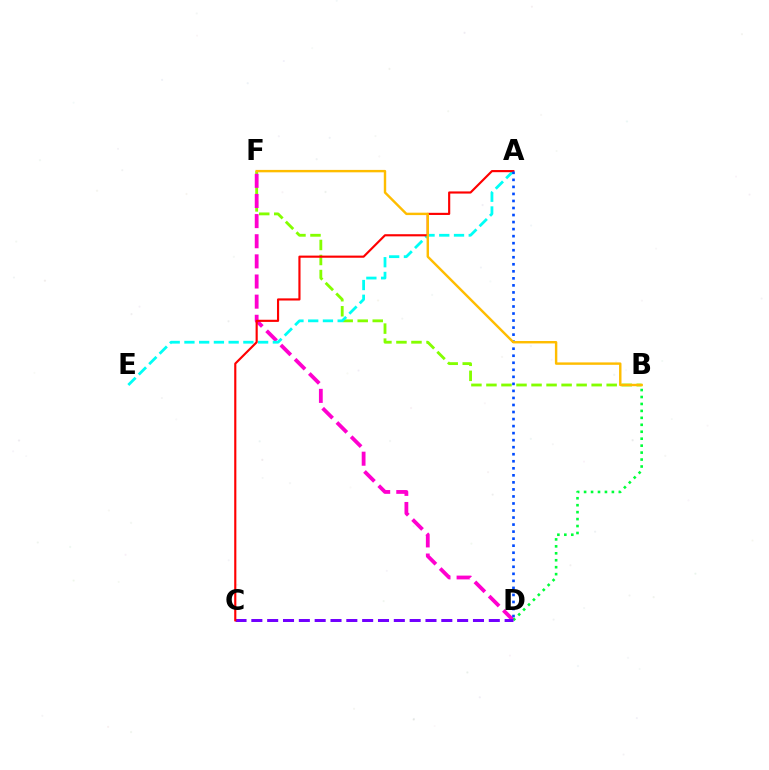{('B', 'F'): [{'color': '#84ff00', 'line_style': 'dashed', 'thickness': 2.04}, {'color': '#ffbd00', 'line_style': 'solid', 'thickness': 1.74}], ('D', 'F'): [{'color': '#ff00cf', 'line_style': 'dashed', 'thickness': 2.74}], ('A', 'E'): [{'color': '#00fff6', 'line_style': 'dashed', 'thickness': 2.0}], ('B', 'D'): [{'color': '#00ff39', 'line_style': 'dotted', 'thickness': 1.89}], ('C', 'D'): [{'color': '#7200ff', 'line_style': 'dashed', 'thickness': 2.15}], ('A', 'C'): [{'color': '#ff0000', 'line_style': 'solid', 'thickness': 1.55}], ('A', 'D'): [{'color': '#004bff', 'line_style': 'dotted', 'thickness': 1.91}]}